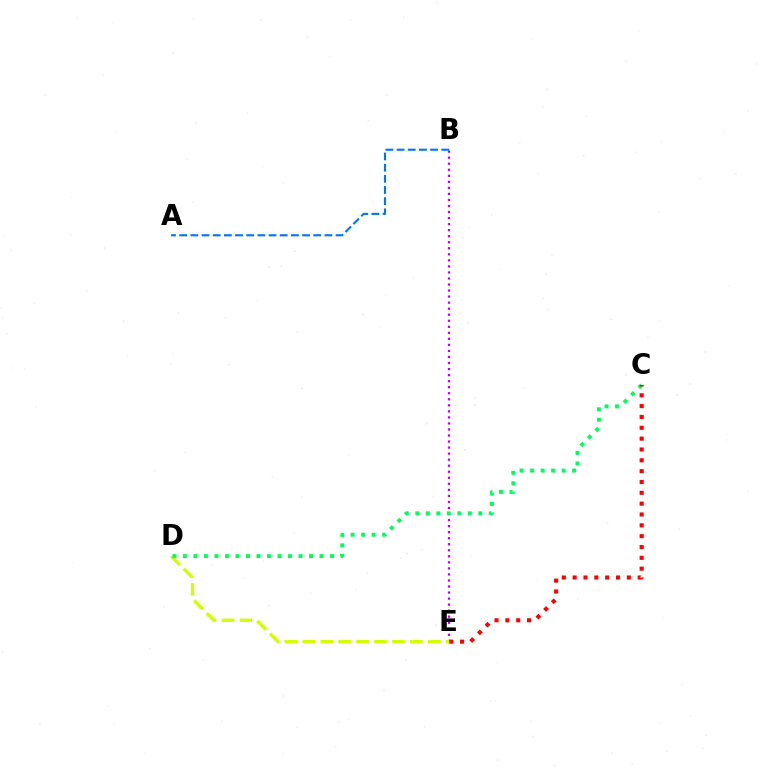{('B', 'E'): [{'color': '#b900ff', 'line_style': 'dotted', 'thickness': 1.64}], ('D', 'E'): [{'color': '#d1ff00', 'line_style': 'dashed', 'thickness': 2.44}], ('C', 'D'): [{'color': '#00ff5c', 'line_style': 'dotted', 'thickness': 2.85}], ('A', 'B'): [{'color': '#0074ff', 'line_style': 'dashed', 'thickness': 1.52}], ('C', 'E'): [{'color': '#ff0000', 'line_style': 'dotted', 'thickness': 2.94}]}